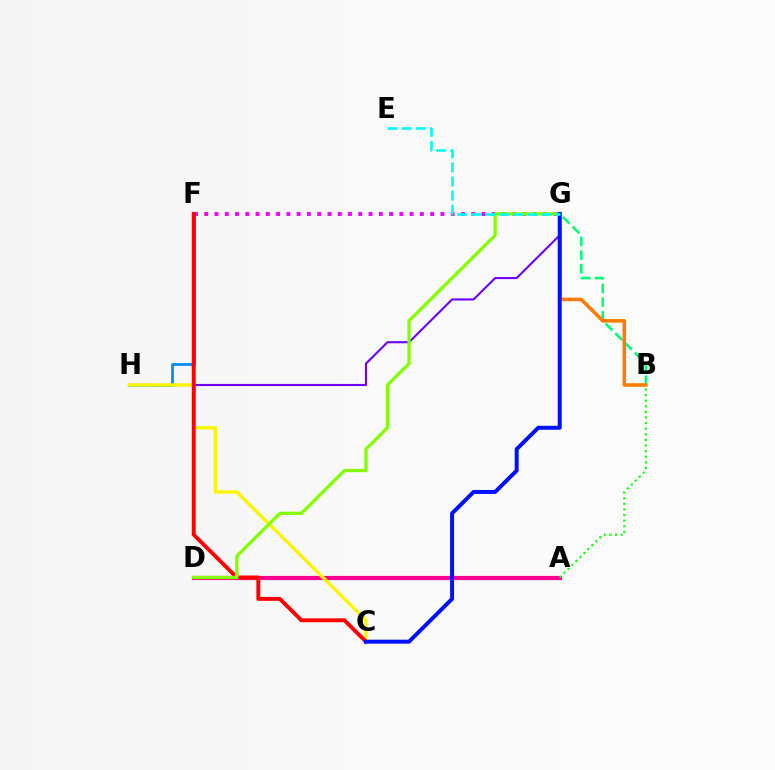{('F', 'H'): [{'color': '#008cff', 'line_style': 'solid', 'thickness': 1.95}], ('A', 'D'): [{'color': '#ff0094', 'line_style': 'solid', 'thickness': 3.0}], ('A', 'B'): [{'color': '#08ff00', 'line_style': 'dotted', 'thickness': 1.52}], ('G', 'H'): [{'color': '#7200ff', 'line_style': 'solid', 'thickness': 1.52}], ('F', 'G'): [{'color': '#ee00ff', 'line_style': 'dotted', 'thickness': 2.79}], ('C', 'H'): [{'color': '#fcf500', 'line_style': 'solid', 'thickness': 2.43}], ('C', 'F'): [{'color': '#ff0000', 'line_style': 'solid', 'thickness': 2.81}], ('D', 'G'): [{'color': '#84ff00', 'line_style': 'solid', 'thickness': 2.37}], ('B', 'G'): [{'color': '#00ff74', 'line_style': 'dashed', 'thickness': 1.86}, {'color': '#ff7c00', 'line_style': 'solid', 'thickness': 2.57}], ('C', 'G'): [{'color': '#0010ff', 'line_style': 'solid', 'thickness': 2.86}], ('E', 'G'): [{'color': '#00fff6', 'line_style': 'dashed', 'thickness': 1.92}]}